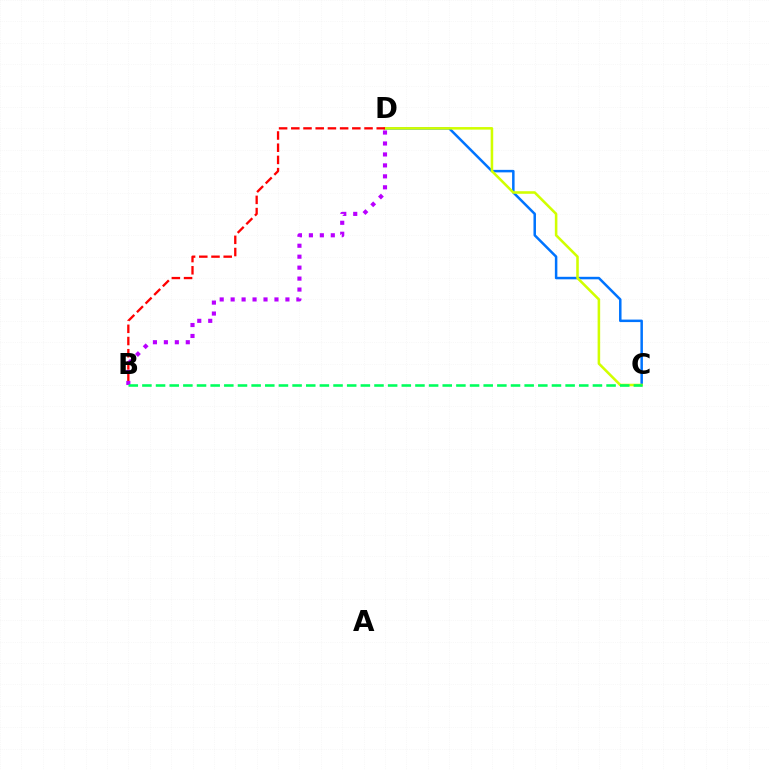{('C', 'D'): [{'color': '#0074ff', 'line_style': 'solid', 'thickness': 1.8}, {'color': '#d1ff00', 'line_style': 'solid', 'thickness': 1.84}], ('B', 'D'): [{'color': '#ff0000', 'line_style': 'dashed', 'thickness': 1.66}, {'color': '#b900ff', 'line_style': 'dotted', 'thickness': 2.98}], ('B', 'C'): [{'color': '#00ff5c', 'line_style': 'dashed', 'thickness': 1.85}]}